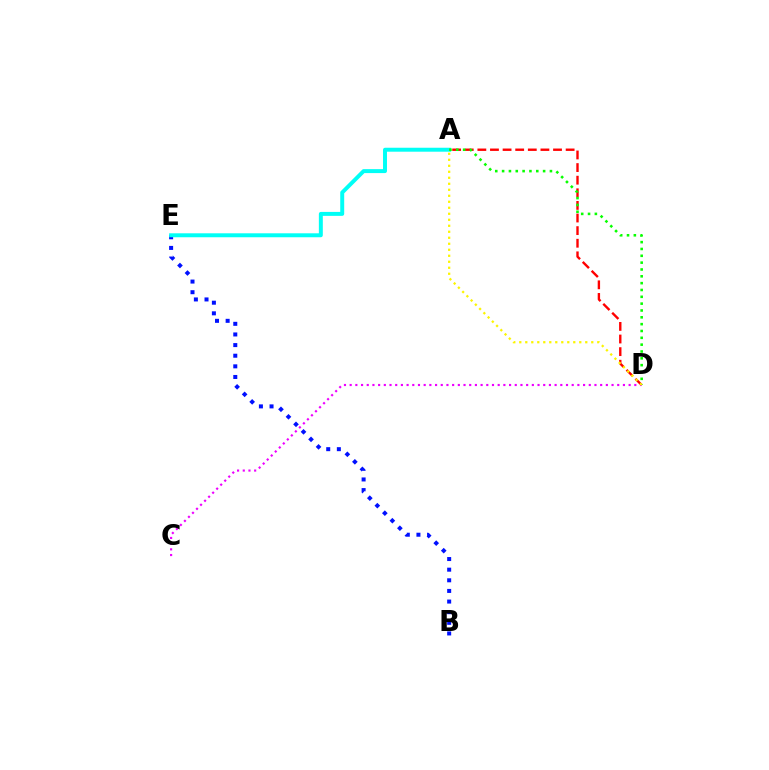{('A', 'D'): [{'color': '#ff0000', 'line_style': 'dashed', 'thickness': 1.71}, {'color': '#08ff00', 'line_style': 'dotted', 'thickness': 1.86}, {'color': '#fcf500', 'line_style': 'dotted', 'thickness': 1.63}], ('B', 'E'): [{'color': '#0010ff', 'line_style': 'dotted', 'thickness': 2.89}], ('A', 'E'): [{'color': '#00fff6', 'line_style': 'solid', 'thickness': 2.85}], ('C', 'D'): [{'color': '#ee00ff', 'line_style': 'dotted', 'thickness': 1.55}]}